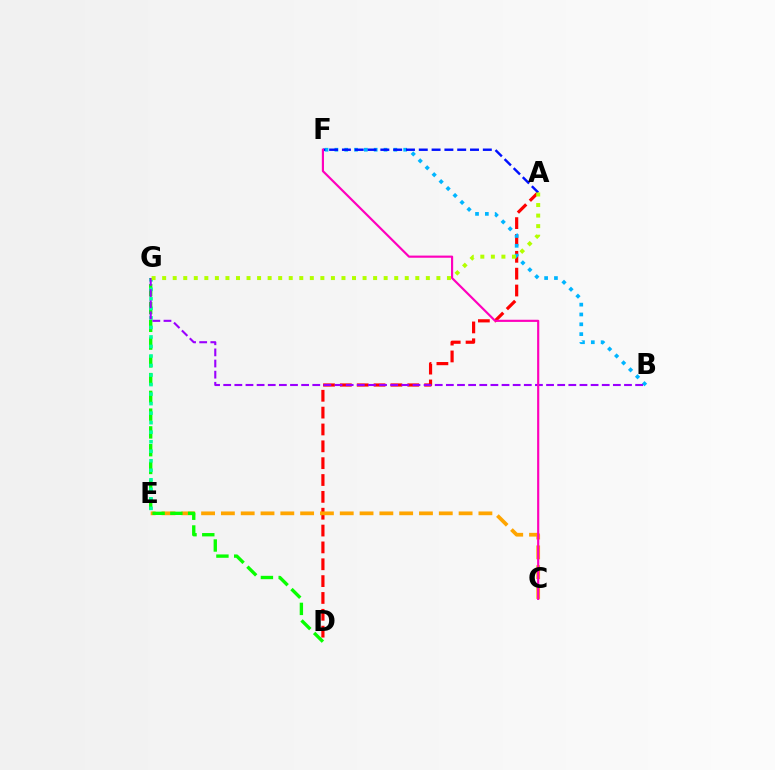{('A', 'D'): [{'color': '#ff0000', 'line_style': 'dashed', 'thickness': 2.29}], ('B', 'F'): [{'color': '#00b5ff', 'line_style': 'dotted', 'thickness': 2.67}], ('C', 'E'): [{'color': '#ffa500', 'line_style': 'dashed', 'thickness': 2.69}], ('D', 'G'): [{'color': '#08ff00', 'line_style': 'dashed', 'thickness': 2.41}], ('E', 'G'): [{'color': '#00ff9d', 'line_style': 'dotted', 'thickness': 2.59}], ('B', 'G'): [{'color': '#9b00ff', 'line_style': 'dashed', 'thickness': 1.51}], ('A', 'F'): [{'color': '#0010ff', 'line_style': 'dashed', 'thickness': 1.74}], ('C', 'F'): [{'color': '#ff00bd', 'line_style': 'solid', 'thickness': 1.55}], ('A', 'G'): [{'color': '#b3ff00', 'line_style': 'dotted', 'thickness': 2.87}]}